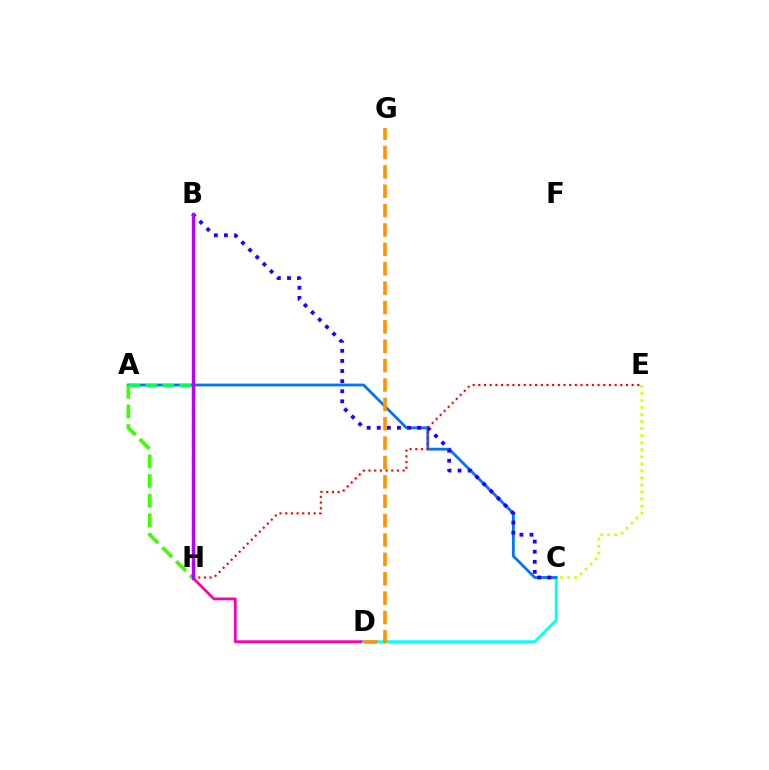{('D', 'H'): [{'color': '#ff00ac', 'line_style': 'solid', 'thickness': 1.99}], ('C', 'E'): [{'color': '#d1ff00', 'line_style': 'dotted', 'thickness': 1.91}], ('C', 'D'): [{'color': '#00fff6', 'line_style': 'solid', 'thickness': 1.95}], ('A', 'C'): [{'color': '#0074ff', 'line_style': 'solid', 'thickness': 2.01}], ('D', 'G'): [{'color': '#ff9400', 'line_style': 'dashed', 'thickness': 2.63}], ('A', 'H'): [{'color': '#3dff00', 'line_style': 'dashed', 'thickness': 2.66}, {'color': '#00ff5c', 'line_style': 'dashed', 'thickness': 2.3}], ('B', 'C'): [{'color': '#2500ff', 'line_style': 'dotted', 'thickness': 2.74}], ('E', 'H'): [{'color': '#ff0000', 'line_style': 'dotted', 'thickness': 1.54}], ('B', 'H'): [{'color': '#b900ff', 'line_style': 'solid', 'thickness': 2.43}]}